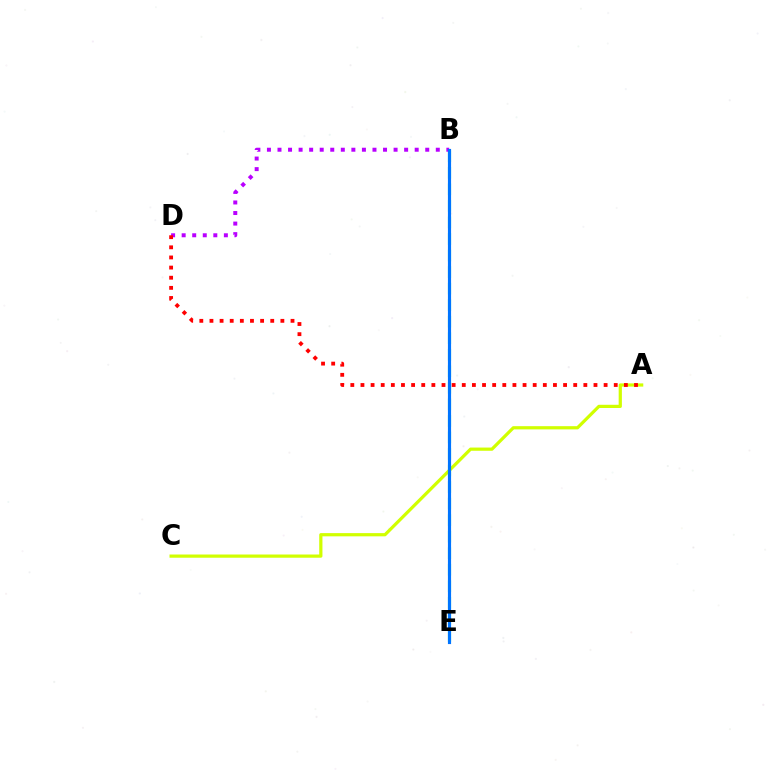{('A', 'C'): [{'color': '#d1ff00', 'line_style': 'solid', 'thickness': 2.31}], ('B', 'E'): [{'color': '#00ff5c', 'line_style': 'dashed', 'thickness': 2.25}, {'color': '#0074ff', 'line_style': 'solid', 'thickness': 2.27}], ('B', 'D'): [{'color': '#b900ff', 'line_style': 'dotted', 'thickness': 2.87}], ('A', 'D'): [{'color': '#ff0000', 'line_style': 'dotted', 'thickness': 2.75}]}